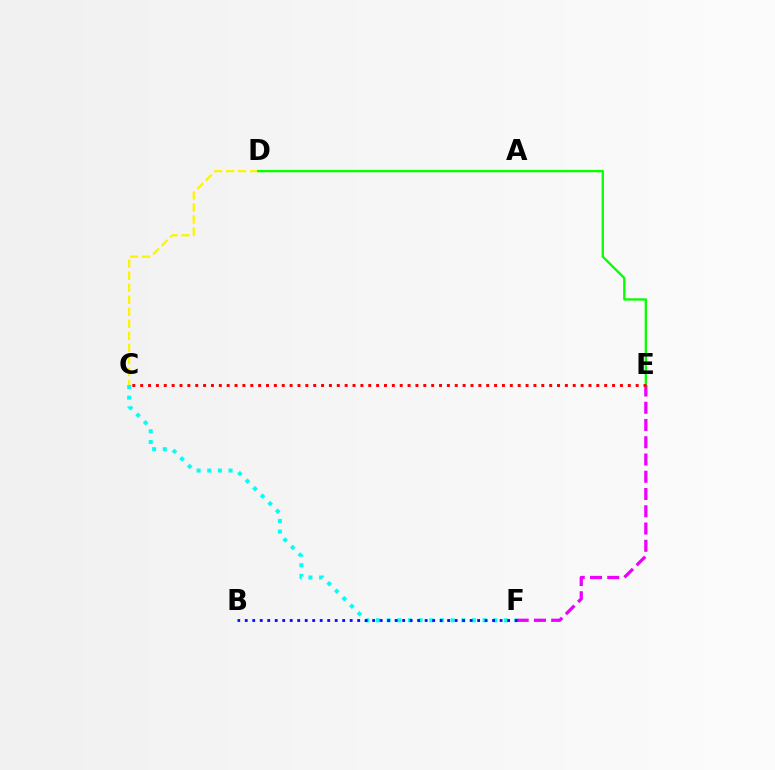{('C', 'D'): [{'color': '#fcf500', 'line_style': 'dashed', 'thickness': 1.63}], ('E', 'F'): [{'color': '#ee00ff', 'line_style': 'dashed', 'thickness': 2.34}], ('D', 'E'): [{'color': '#08ff00', 'line_style': 'solid', 'thickness': 1.68}], ('C', 'E'): [{'color': '#ff0000', 'line_style': 'dotted', 'thickness': 2.14}], ('C', 'F'): [{'color': '#00fff6', 'line_style': 'dotted', 'thickness': 2.89}], ('B', 'F'): [{'color': '#0010ff', 'line_style': 'dotted', 'thickness': 2.04}]}